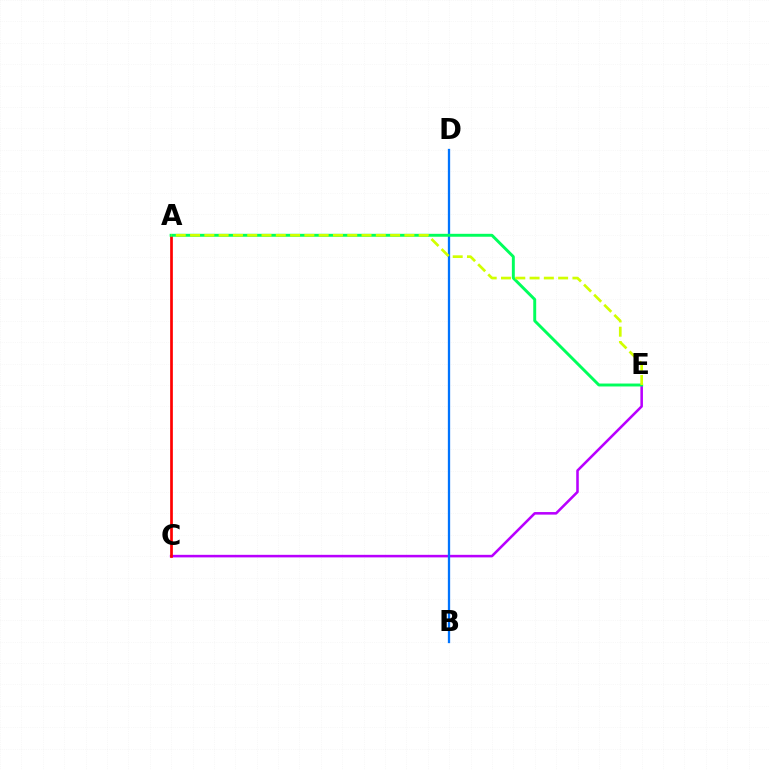{('C', 'E'): [{'color': '#b900ff', 'line_style': 'solid', 'thickness': 1.84}], ('B', 'D'): [{'color': '#0074ff', 'line_style': 'solid', 'thickness': 1.65}], ('A', 'C'): [{'color': '#ff0000', 'line_style': 'solid', 'thickness': 1.94}], ('A', 'E'): [{'color': '#00ff5c', 'line_style': 'solid', 'thickness': 2.11}, {'color': '#d1ff00', 'line_style': 'dashed', 'thickness': 1.94}]}